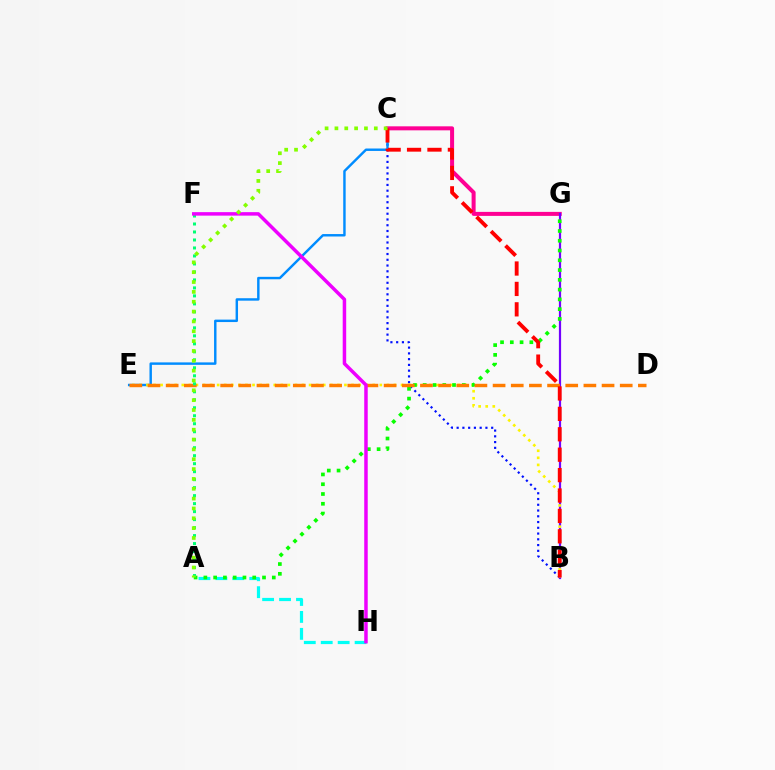{('B', 'C'): [{'color': '#0010ff', 'line_style': 'dotted', 'thickness': 1.56}, {'color': '#ff0000', 'line_style': 'dashed', 'thickness': 2.77}], ('C', 'E'): [{'color': '#008cff', 'line_style': 'solid', 'thickness': 1.76}], ('C', 'G'): [{'color': '#ff0094', 'line_style': 'solid', 'thickness': 2.89}], ('B', 'G'): [{'color': '#7200ff', 'line_style': 'solid', 'thickness': 1.59}], ('A', 'H'): [{'color': '#00fff6', 'line_style': 'dashed', 'thickness': 2.3}], ('B', 'E'): [{'color': '#fcf500', 'line_style': 'dotted', 'thickness': 1.92}], ('A', 'G'): [{'color': '#08ff00', 'line_style': 'dotted', 'thickness': 2.66}], ('D', 'E'): [{'color': '#ff7c00', 'line_style': 'dashed', 'thickness': 2.47}], ('A', 'F'): [{'color': '#00ff74', 'line_style': 'dotted', 'thickness': 2.17}], ('F', 'H'): [{'color': '#ee00ff', 'line_style': 'solid', 'thickness': 2.51}], ('A', 'C'): [{'color': '#84ff00', 'line_style': 'dotted', 'thickness': 2.67}]}